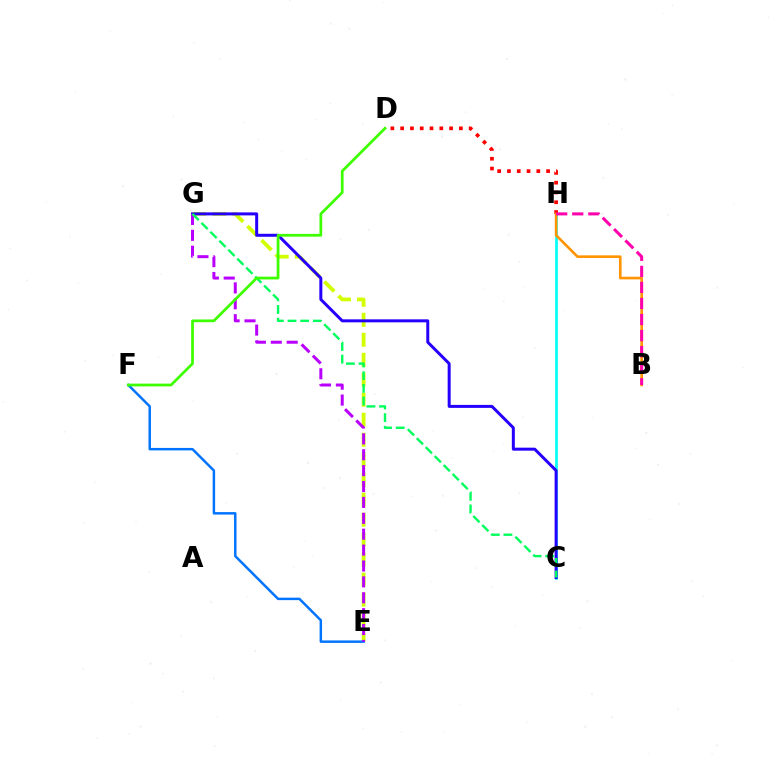{('E', 'G'): [{'color': '#d1ff00', 'line_style': 'dashed', 'thickness': 2.72}, {'color': '#b900ff', 'line_style': 'dashed', 'thickness': 2.16}], ('C', 'H'): [{'color': '#00fff6', 'line_style': 'solid', 'thickness': 1.93}], ('E', 'F'): [{'color': '#0074ff', 'line_style': 'solid', 'thickness': 1.78}], ('D', 'H'): [{'color': '#ff0000', 'line_style': 'dotted', 'thickness': 2.66}], ('C', 'G'): [{'color': '#2500ff', 'line_style': 'solid', 'thickness': 2.16}, {'color': '#00ff5c', 'line_style': 'dashed', 'thickness': 1.72}], ('B', 'H'): [{'color': '#ff9400', 'line_style': 'solid', 'thickness': 1.89}, {'color': '#ff00ac', 'line_style': 'dashed', 'thickness': 2.18}], ('D', 'F'): [{'color': '#3dff00', 'line_style': 'solid', 'thickness': 1.98}]}